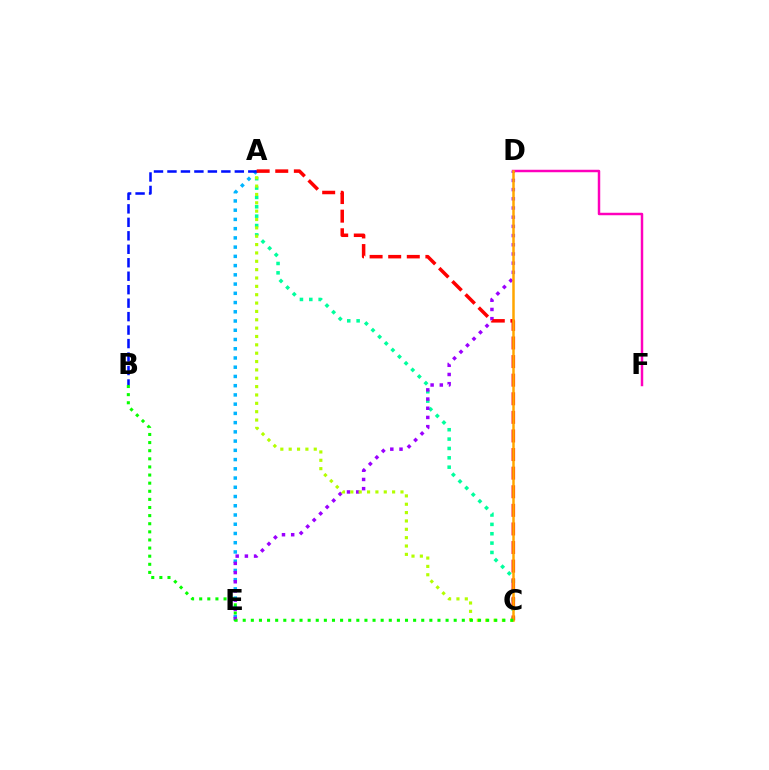{('A', 'C'): [{'color': '#00ff9d', 'line_style': 'dotted', 'thickness': 2.54}, {'color': '#b3ff00', 'line_style': 'dotted', 'thickness': 2.27}, {'color': '#ff0000', 'line_style': 'dashed', 'thickness': 2.53}], ('A', 'E'): [{'color': '#00b5ff', 'line_style': 'dotted', 'thickness': 2.51}], ('A', 'B'): [{'color': '#0010ff', 'line_style': 'dashed', 'thickness': 1.83}], ('D', 'E'): [{'color': '#9b00ff', 'line_style': 'dotted', 'thickness': 2.5}], ('D', 'F'): [{'color': '#ff00bd', 'line_style': 'solid', 'thickness': 1.78}], ('C', 'D'): [{'color': '#ffa500', 'line_style': 'solid', 'thickness': 1.8}], ('B', 'C'): [{'color': '#08ff00', 'line_style': 'dotted', 'thickness': 2.2}]}